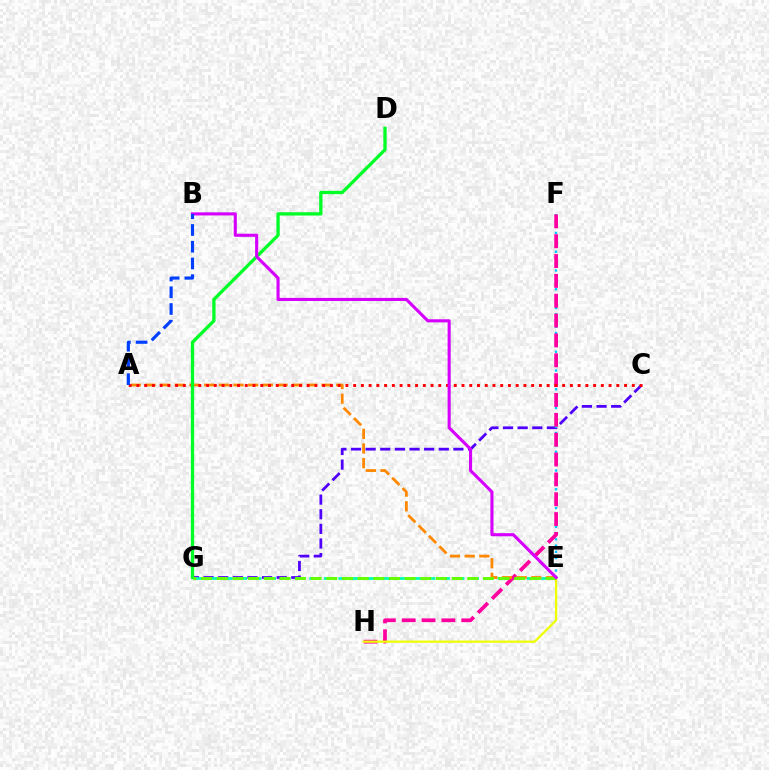{('C', 'G'): [{'color': '#4f00ff', 'line_style': 'dashed', 'thickness': 1.99}], ('E', 'G'): [{'color': '#00ffaf', 'line_style': 'dashed', 'thickness': 1.97}, {'color': '#66ff00', 'line_style': 'dashed', 'thickness': 2.13}], ('E', 'F'): [{'color': '#00c7ff', 'line_style': 'dotted', 'thickness': 1.7}], ('F', 'H'): [{'color': '#ff00a0', 'line_style': 'dashed', 'thickness': 2.7}], ('A', 'E'): [{'color': '#ff8800', 'line_style': 'dashed', 'thickness': 1.99}], ('E', 'H'): [{'color': '#eeff00', 'line_style': 'solid', 'thickness': 1.59}], ('A', 'C'): [{'color': '#ff0000', 'line_style': 'dotted', 'thickness': 2.1}], ('D', 'G'): [{'color': '#00ff27', 'line_style': 'solid', 'thickness': 2.38}], ('B', 'E'): [{'color': '#d600ff', 'line_style': 'solid', 'thickness': 2.23}], ('A', 'B'): [{'color': '#003fff', 'line_style': 'dashed', 'thickness': 2.27}]}